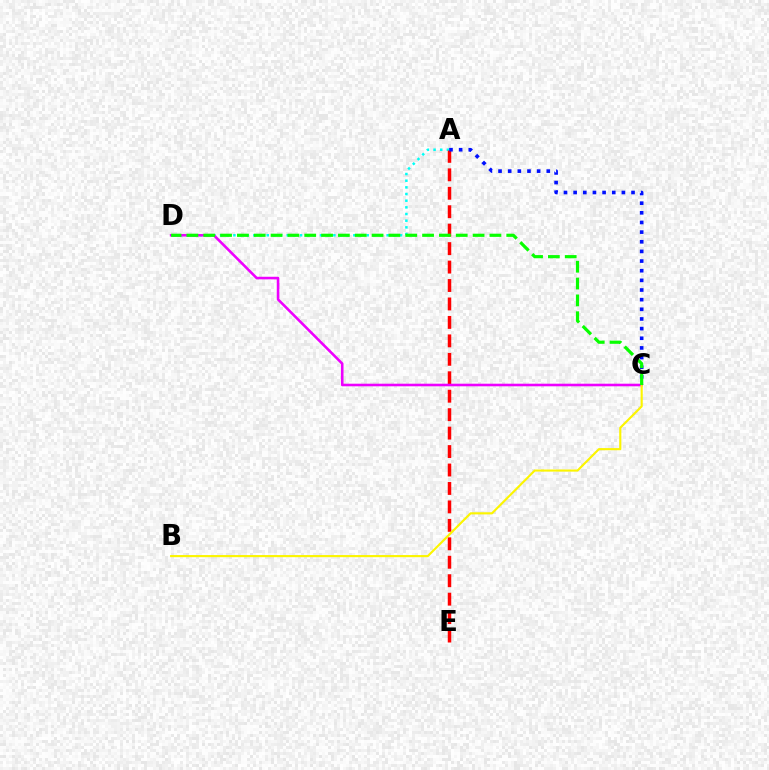{('A', 'D'): [{'color': '#00fff6', 'line_style': 'dotted', 'thickness': 1.81}], ('A', 'E'): [{'color': '#ff0000', 'line_style': 'dashed', 'thickness': 2.51}], ('C', 'D'): [{'color': '#ee00ff', 'line_style': 'solid', 'thickness': 1.87}, {'color': '#08ff00', 'line_style': 'dashed', 'thickness': 2.29}], ('A', 'C'): [{'color': '#0010ff', 'line_style': 'dotted', 'thickness': 2.62}], ('B', 'C'): [{'color': '#fcf500', 'line_style': 'solid', 'thickness': 1.54}]}